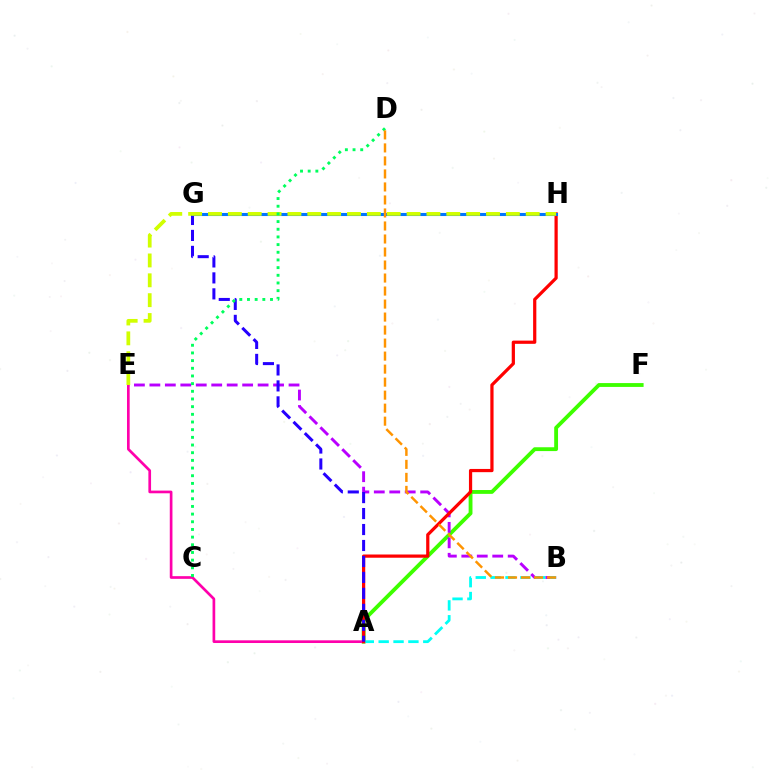{('A', 'F'): [{'color': '#3dff00', 'line_style': 'solid', 'thickness': 2.76}], ('B', 'E'): [{'color': '#b900ff', 'line_style': 'dashed', 'thickness': 2.1}], ('A', 'B'): [{'color': '#00fff6', 'line_style': 'dashed', 'thickness': 2.02}], ('A', 'E'): [{'color': '#ff00ac', 'line_style': 'solid', 'thickness': 1.93}], ('A', 'H'): [{'color': '#ff0000', 'line_style': 'solid', 'thickness': 2.32}], ('A', 'G'): [{'color': '#2500ff', 'line_style': 'dashed', 'thickness': 2.17}], ('G', 'H'): [{'color': '#0074ff', 'line_style': 'solid', 'thickness': 2.22}], ('E', 'H'): [{'color': '#d1ff00', 'line_style': 'dashed', 'thickness': 2.7}], ('C', 'D'): [{'color': '#00ff5c', 'line_style': 'dotted', 'thickness': 2.09}], ('B', 'D'): [{'color': '#ff9400', 'line_style': 'dashed', 'thickness': 1.77}]}